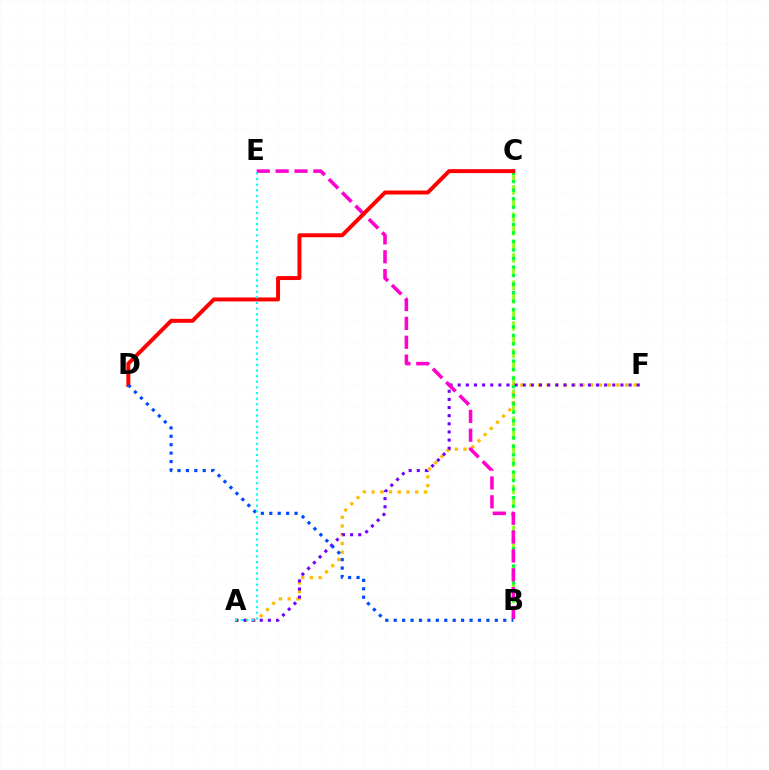{('B', 'C'): [{'color': '#84ff00', 'line_style': 'dashed', 'thickness': 1.85}, {'color': '#00ff39', 'line_style': 'dotted', 'thickness': 2.32}], ('A', 'F'): [{'color': '#ffbd00', 'line_style': 'dotted', 'thickness': 2.37}, {'color': '#7200ff', 'line_style': 'dotted', 'thickness': 2.21}], ('B', 'E'): [{'color': '#ff00cf', 'line_style': 'dashed', 'thickness': 2.56}], ('C', 'D'): [{'color': '#ff0000', 'line_style': 'solid', 'thickness': 2.85}], ('B', 'D'): [{'color': '#004bff', 'line_style': 'dotted', 'thickness': 2.29}], ('A', 'E'): [{'color': '#00fff6', 'line_style': 'dotted', 'thickness': 1.53}]}